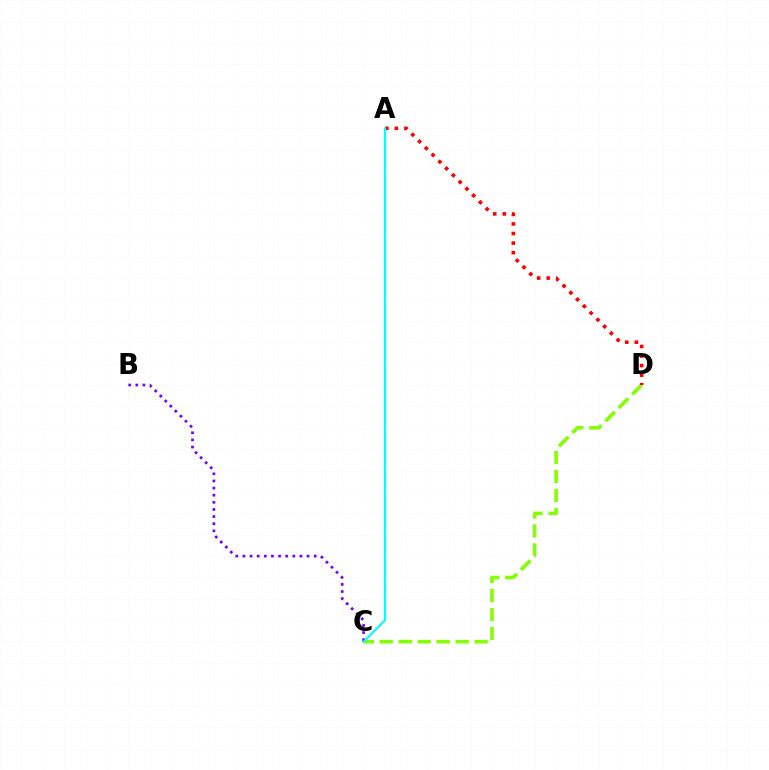{('C', 'D'): [{'color': '#84ff00', 'line_style': 'dashed', 'thickness': 2.58}], ('B', 'C'): [{'color': '#7200ff', 'line_style': 'dotted', 'thickness': 1.94}], ('A', 'D'): [{'color': '#ff0000', 'line_style': 'dotted', 'thickness': 2.6}], ('A', 'C'): [{'color': '#00fff6', 'line_style': 'solid', 'thickness': 1.51}]}